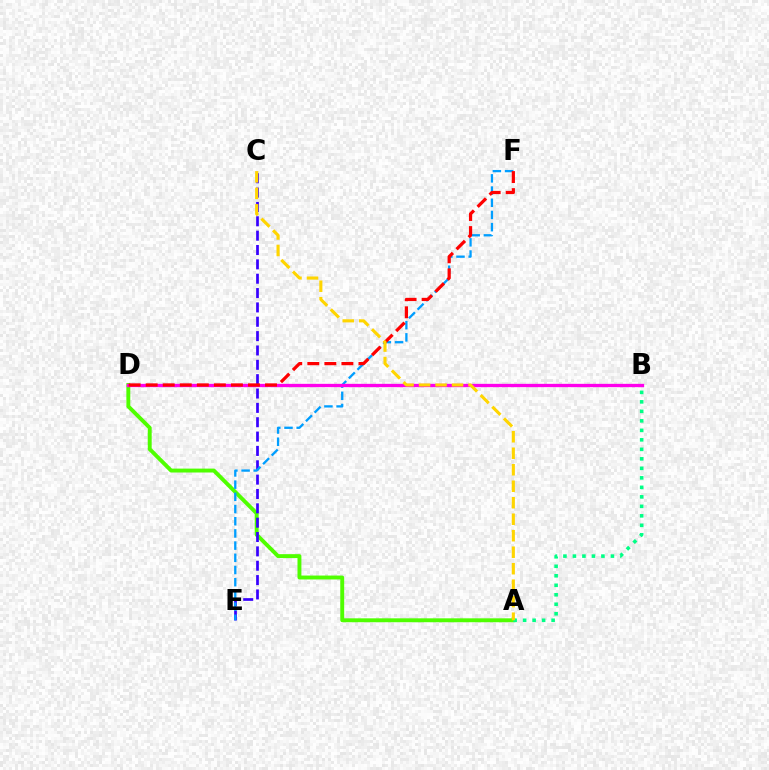{('A', 'D'): [{'color': '#4fff00', 'line_style': 'solid', 'thickness': 2.81}], ('C', 'E'): [{'color': '#3700ff', 'line_style': 'dashed', 'thickness': 1.95}], ('A', 'B'): [{'color': '#00ff86', 'line_style': 'dotted', 'thickness': 2.58}], ('E', 'F'): [{'color': '#009eff', 'line_style': 'dashed', 'thickness': 1.66}], ('B', 'D'): [{'color': '#ff00ed', 'line_style': 'solid', 'thickness': 2.38}], ('D', 'F'): [{'color': '#ff0000', 'line_style': 'dashed', 'thickness': 2.32}], ('A', 'C'): [{'color': '#ffd500', 'line_style': 'dashed', 'thickness': 2.24}]}